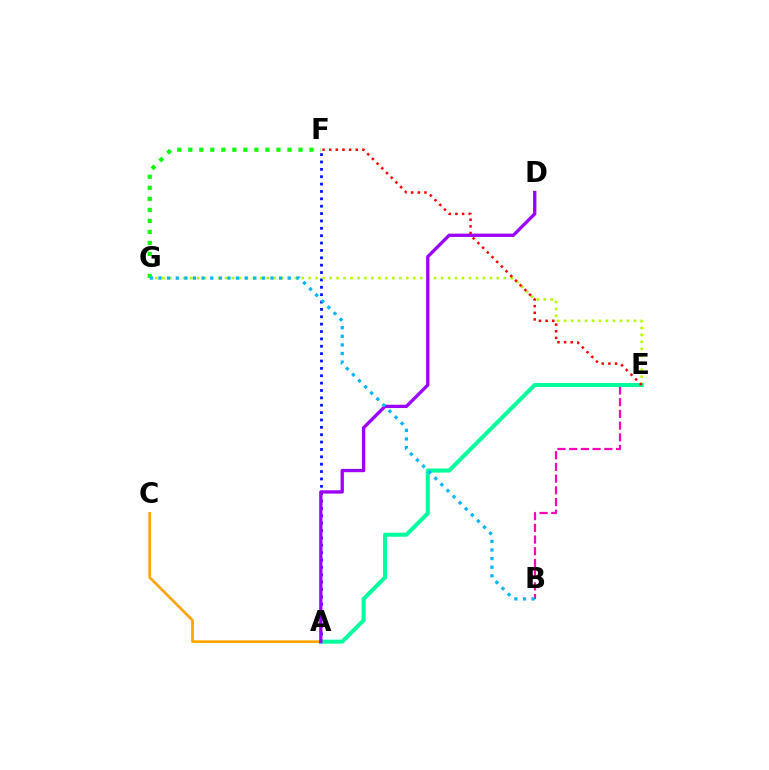{('A', 'F'): [{'color': '#0010ff', 'line_style': 'dotted', 'thickness': 2.0}], ('F', 'G'): [{'color': '#08ff00', 'line_style': 'dotted', 'thickness': 2.99}], ('E', 'G'): [{'color': '#b3ff00', 'line_style': 'dotted', 'thickness': 1.89}], ('B', 'E'): [{'color': '#ff00bd', 'line_style': 'dashed', 'thickness': 1.59}], ('A', 'E'): [{'color': '#00ff9d', 'line_style': 'solid', 'thickness': 2.9}], ('A', 'C'): [{'color': '#ffa500', 'line_style': 'solid', 'thickness': 1.95}], ('A', 'D'): [{'color': '#9b00ff', 'line_style': 'solid', 'thickness': 2.38}], ('E', 'F'): [{'color': '#ff0000', 'line_style': 'dotted', 'thickness': 1.81}], ('B', 'G'): [{'color': '#00b5ff', 'line_style': 'dotted', 'thickness': 2.34}]}